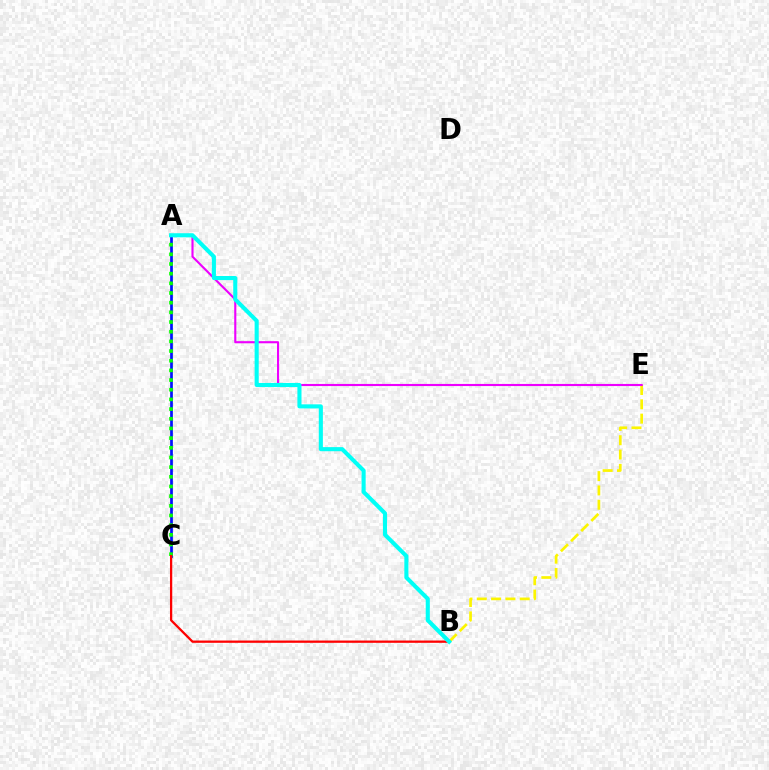{('B', 'E'): [{'color': '#fcf500', 'line_style': 'dashed', 'thickness': 1.95}], ('A', 'C'): [{'color': '#0010ff', 'line_style': 'solid', 'thickness': 1.96}, {'color': '#08ff00', 'line_style': 'dotted', 'thickness': 2.63}], ('A', 'E'): [{'color': '#ee00ff', 'line_style': 'solid', 'thickness': 1.53}], ('B', 'C'): [{'color': '#ff0000', 'line_style': 'solid', 'thickness': 1.64}], ('A', 'B'): [{'color': '#00fff6', 'line_style': 'solid', 'thickness': 2.95}]}